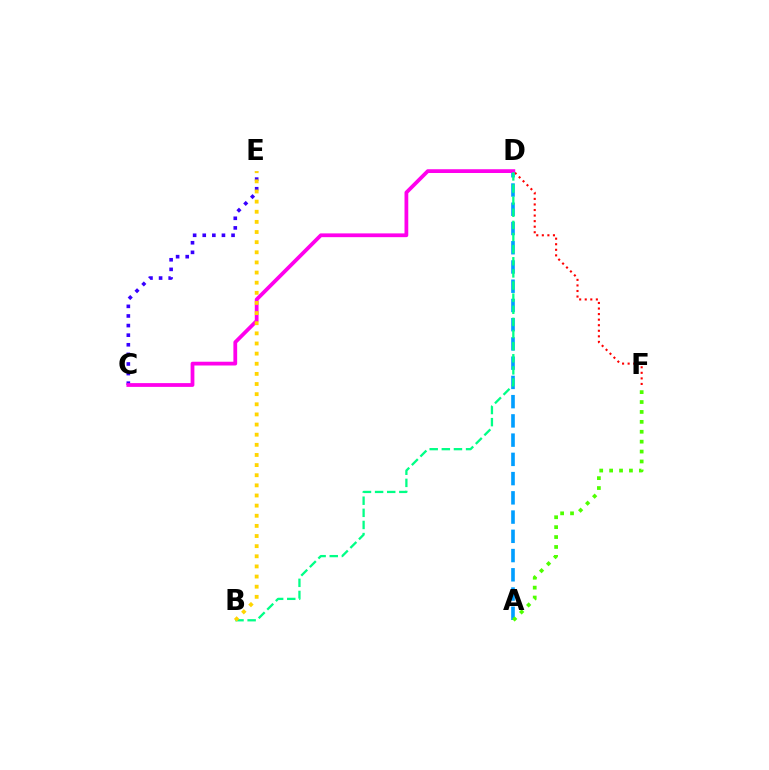{('D', 'F'): [{'color': '#ff0000', 'line_style': 'dotted', 'thickness': 1.51}], ('A', 'D'): [{'color': '#009eff', 'line_style': 'dashed', 'thickness': 2.61}], ('C', 'E'): [{'color': '#3700ff', 'line_style': 'dotted', 'thickness': 2.61}], ('A', 'F'): [{'color': '#4fff00', 'line_style': 'dotted', 'thickness': 2.69}], ('C', 'D'): [{'color': '#ff00ed', 'line_style': 'solid', 'thickness': 2.72}], ('B', 'D'): [{'color': '#00ff86', 'line_style': 'dashed', 'thickness': 1.65}], ('B', 'E'): [{'color': '#ffd500', 'line_style': 'dotted', 'thickness': 2.75}]}